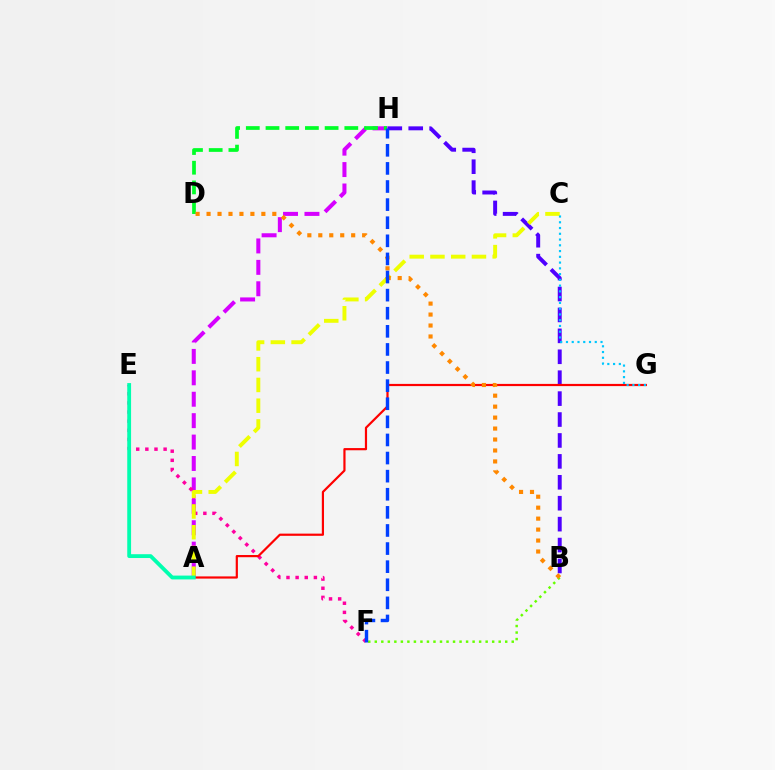{('B', 'H'): [{'color': '#4f00ff', 'line_style': 'dashed', 'thickness': 2.84}], ('A', 'H'): [{'color': '#d600ff', 'line_style': 'dashed', 'thickness': 2.91}], ('B', 'F'): [{'color': '#66ff00', 'line_style': 'dotted', 'thickness': 1.77}], ('E', 'F'): [{'color': '#ff00a0', 'line_style': 'dotted', 'thickness': 2.48}], ('D', 'H'): [{'color': '#00ff27', 'line_style': 'dashed', 'thickness': 2.68}], ('A', 'C'): [{'color': '#eeff00', 'line_style': 'dashed', 'thickness': 2.82}], ('A', 'G'): [{'color': '#ff0000', 'line_style': 'solid', 'thickness': 1.58}], ('A', 'E'): [{'color': '#00ffaf', 'line_style': 'solid', 'thickness': 2.76}], ('C', 'G'): [{'color': '#00c7ff', 'line_style': 'dotted', 'thickness': 1.56}], ('B', 'D'): [{'color': '#ff8800', 'line_style': 'dotted', 'thickness': 2.98}], ('F', 'H'): [{'color': '#003fff', 'line_style': 'dashed', 'thickness': 2.46}]}